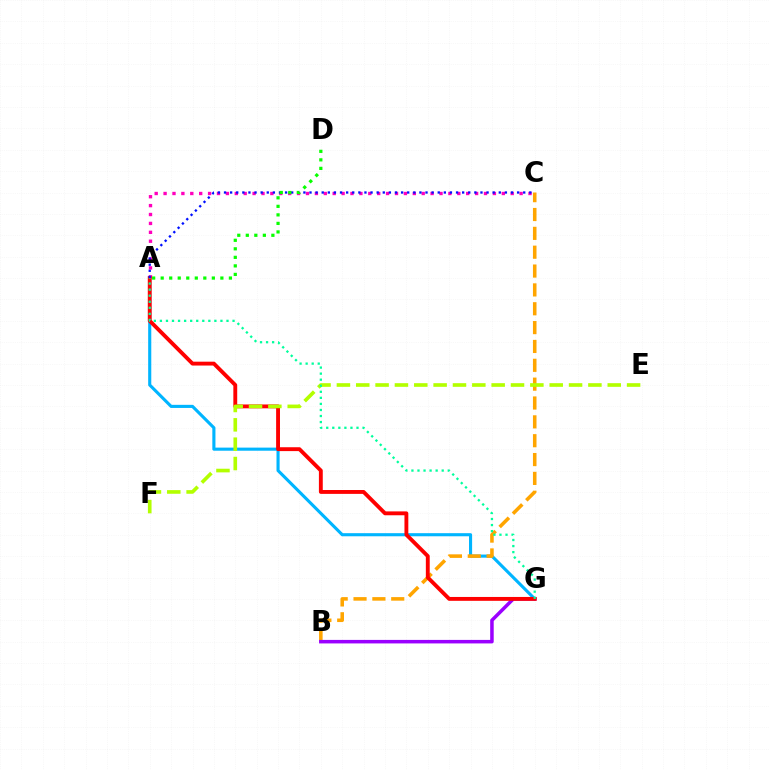{('A', 'G'): [{'color': '#00b5ff', 'line_style': 'solid', 'thickness': 2.24}, {'color': '#ff0000', 'line_style': 'solid', 'thickness': 2.78}, {'color': '#00ff9d', 'line_style': 'dotted', 'thickness': 1.64}], ('B', 'C'): [{'color': '#ffa500', 'line_style': 'dashed', 'thickness': 2.56}], ('A', 'C'): [{'color': '#ff00bd', 'line_style': 'dotted', 'thickness': 2.42}, {'color': '#0010ff', 'line_style': 'dotted', 'thickness': 1.66}], ('B', 'G'): [{'color': '#9b00ff', 'line_style': 'solid', 'thickness': 2.53}], ('E', 'F'): [{'color': '#b3ff00', 'line_style': 'dashed', 'thickness': 2.63}], ('A', 'D'): [{'color': '#08ff00', 'line_style': 'dotted', 'thickness': 2.32}]}